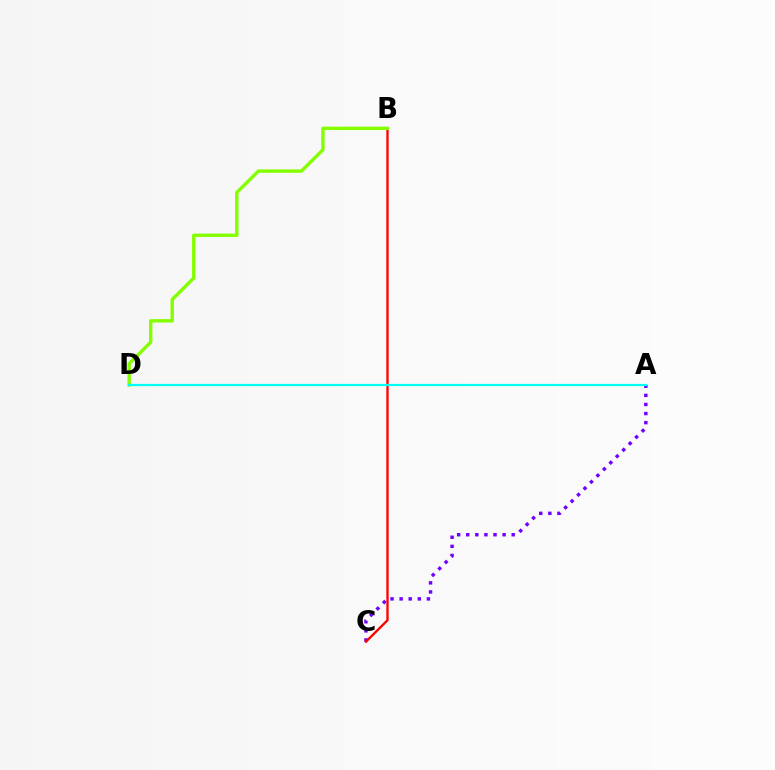{('A', 'C'): [{'color': '#7200ff', 'line_style': 'dotted', 'thickness': 2.47}], ('B', 'C'): [{'color': '#ff0000', 'line_style': 'solid', 'thickness': 1.68}], ('B', 'D'): [{'color': '#84ff00', 'line_style': 'solid', 'thickness': 2.44}], ('A', 'D'): [{'color': '#00fff6', 'line_style': 'solid', 'thickness': 1.59}]}